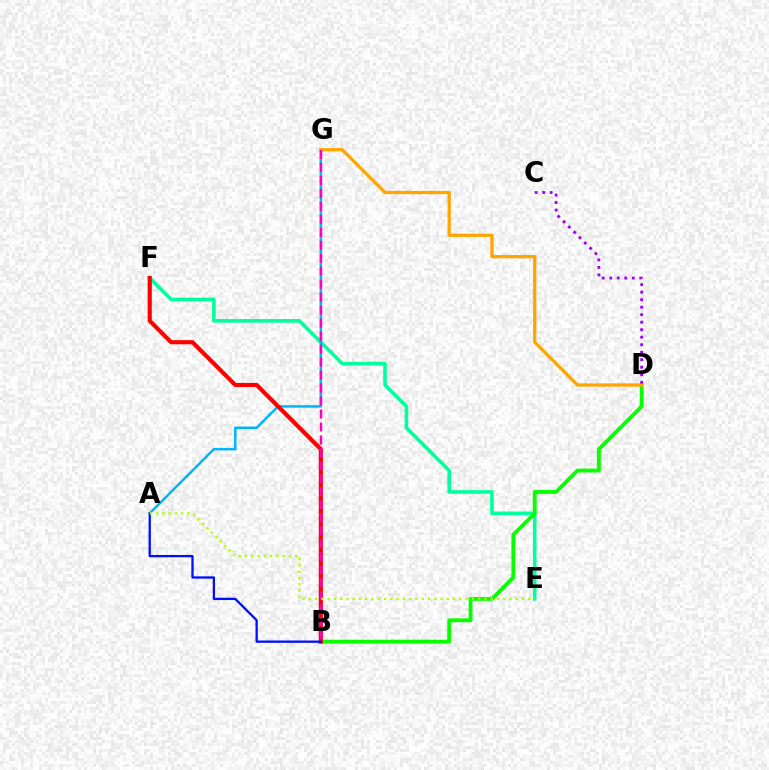{('E', 'F'): [{'color': '#00ff9d', 'line_style': 'solid', 'thickness': 2.58}], ('B', 'D'): [{'color': '#08ff00', 'line_style': 'solid', 'thickness': 2.77}], ('A', 'G'): [{'color': '#00b5ff', 'line_style': 'solid', 'thickness': 1.79}], ('D', 'G'): [{'color': '#ffa500', 'line_style': 'solid', 'thickness': 2.36}], ('C', 'D'): [{'color': '#9b00ff', 'line_style': 'dotted', 'thickness': 2.04}], ('B', 'F'): [{'color': '#ff0000', 'line_style': 'solid', 'thickness': 2.98}], ('A', 'B'): [{'color': '#0010ff', 'line_style': 'solid', 'thickness': 1.66}], ('B', 'G'): [{'color': '#ff00bd', 'line_style': 'dashed', 'thickness': 1.76}], ('A', 'E'): [{'color': '#b3ff00', 'line_style': 'dotted', 'thickness': 1.7}]}